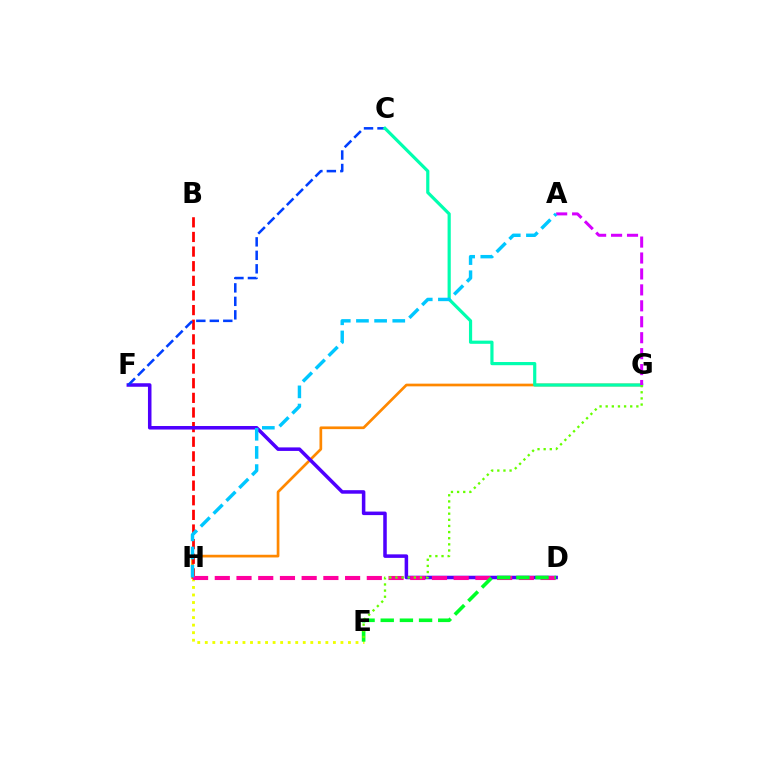{('E', 'H'): [{'color': '#eeff00', 'line_style': 'dotted', 'thickness': 2.05}], ('G', 'H'): [{'color': '#ff8800', 'line_style': 'solid', 'thickness': 1.94}], ('B', 'H'): [{'color': '#ff0000', 'line_style': 'dashed', 'thickness': 1.99}], ('D', 'F'): [{'color': '#4f00ff', 'line_style': 'solid', 'thickness': 2.54}], ('C', 'F'): [{'color': '#003fff', 'line_style': 'dashed', 'thickness': 1.83}], ('C', 'G'): [{'color': '#00ffaf', 'line_style': 'solid', 'thickness': 2.29}], ('D', 'H'): [{'color': '#ff00a0', 'line_style': 'dashed', 'thickness': 2.95}], ('A', 'G'): [{'color': '#d600ff', 'line_style': 'dashed', 'thickness': 2.17}], ('D', 'E'): [{'color': '#00ff27', 'line_style': 'dashed', 'thickness': 2.6}], ('A', 'H'): [{'color': '#00c7ff', 'line_style': 'dashed', 'thickness': 2.47}], ('E', 'G'): [{'color': '#66ff00', 'line_style': 'dotted', 'thickness': 1.67}]}